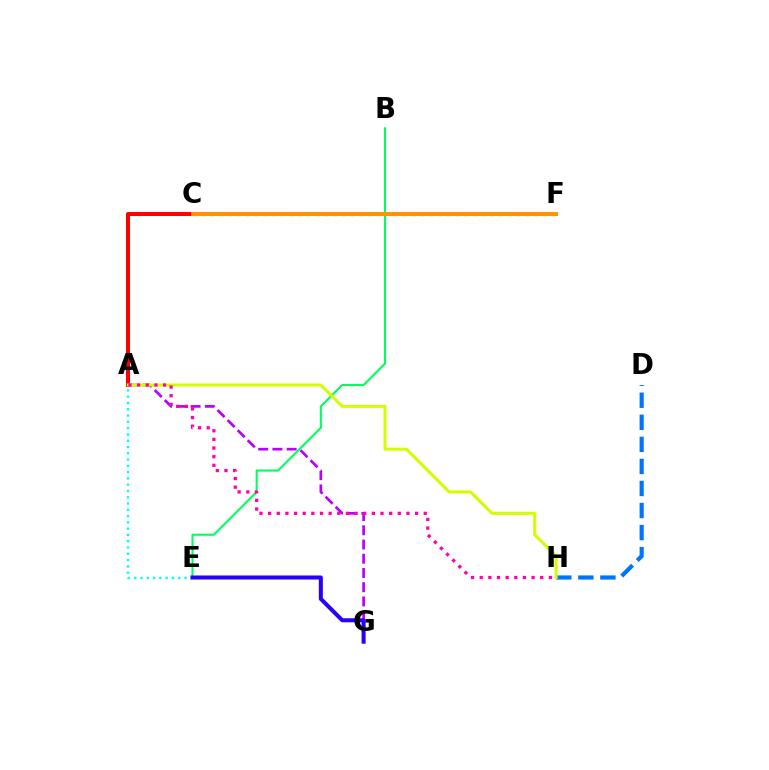{('D', 'H'): [{'color': '#0074ff', 'line_style': 'dashed', 'thickness': 3.0}], ('A', 'C'): [{'color': '#ff0000', 'line_style': 'solid', 'thickness': 2.9}], ('A', 'G'): [{'color': '#b900ff', 'line_style': 'dashed', 'thickness': 1.93}], ('A', 'E'): [{'color': '#00fff6', 'line_style': 'dotted', 'thickness': 1.71}], ('B', 'E'): [{'color': '#00ff5c', 'line_style': 'solid', 'thickness': 1.5}], ('C', 'F'): [{'color': '#3dff00', 'line_style': 'dotted', 'thickness': 2.38}, {'color': '#ff9400', 'line_style': 'solid', 'thickness': 2.89}], ('A', 'H'): [{'color': '#d1ff00', 'line_style': 'solid', 'thickness': 2.18}, {'color': '#ff00ac', 'line_style': 'dotted', 'thickness': 2.35}], ('E', 'G'): [{'color': '#2500ff', 'line_style': 'solid', 'thickness': 2.9}]}